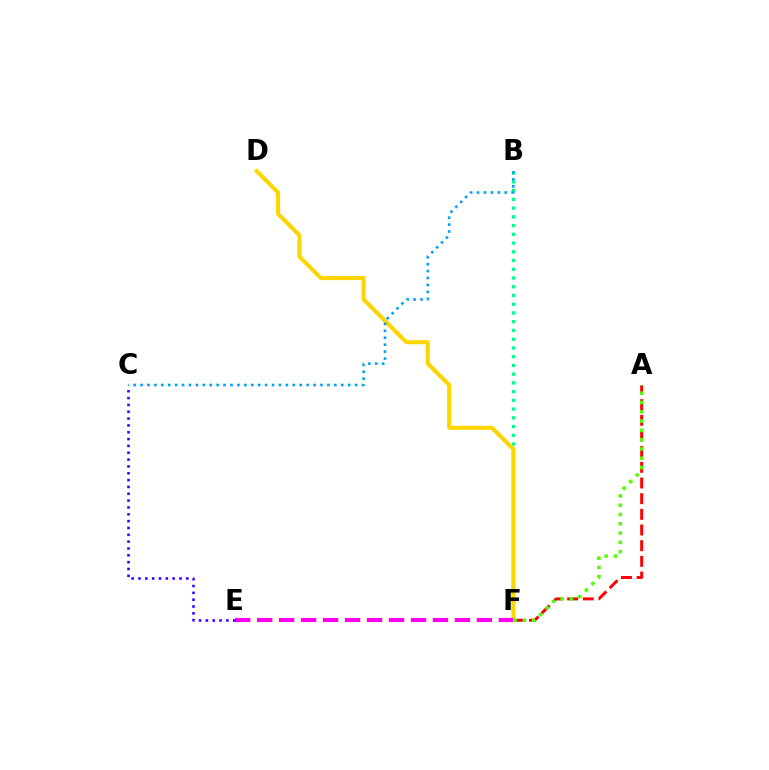{('A', 'F'): [{'color': '#ff0000', 'line_style': 'dashed', 'thickness': 2.13}, {'color': '#4fff00', 'line_style': 'dotted', 'thickness': 2.53}], ('B', 'F'): [{'color': '#00ff86', 'line_style': 'dotted', 'thickness': 2.37}], ('D', 'F'): [{'color': '#ffd500', 'line_style': 'solid', 'thickness': 2.92}], ('E', 'F'): [{'color': '#ff00ed', 'line_style': 'dashed', 'thickness': 2.99}], ('B', 'C'): [{'color': '#009eff', 'line_style': 'dotted', 'thickness': 1.88}], ('C', 'E'): [{'color': '#3700ff', 'line_style': 'dotted', 'thickness': 1.86}]}